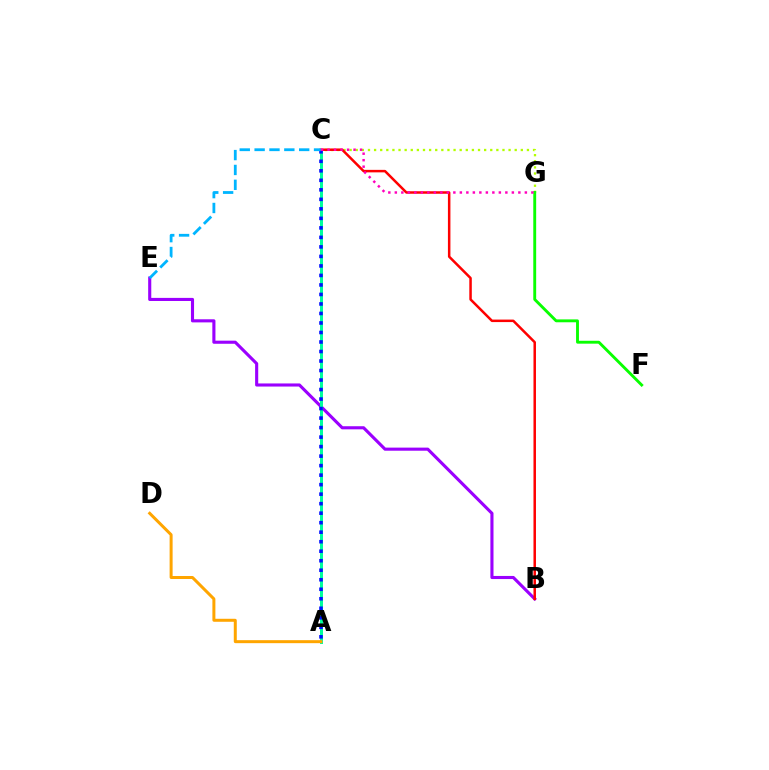{('C', 'G'): [{'color': '#b3ff00', 'line_style': 'dotted', 'thickness': 1.66}, {'color': '#ff00bd', 'line_style': 'dotted', 'thickness': 1.77}], ('B', 'E'): [{'color': '#9b00ff', 'line_style': 'solid', 'thickness': 2.24}], ('F', 'G'): [{'color': '#08ff00', 'line_style': 'solid', 'thickness': 2.08}], ('A', 'C'): [{'color': '#00ff9d', 'line_style': 'solid', 'thickness': 2.16}, {'color': '#0010ff', 'line_style': 'dotted', 'thickness': 2.58}], ('A', 'D'): [{'color': '#ffa500', 'line_style': 'solid', 'thickness': 2.16}], ('B', 'C'): [{'color': '#ff0000', 'line_style': 'solid', 'thickness': 1.8}], ('C', 'E'): [{'color': '#00b5ff', 'line_style': 'dashed', 'thickness': 2.02}]}